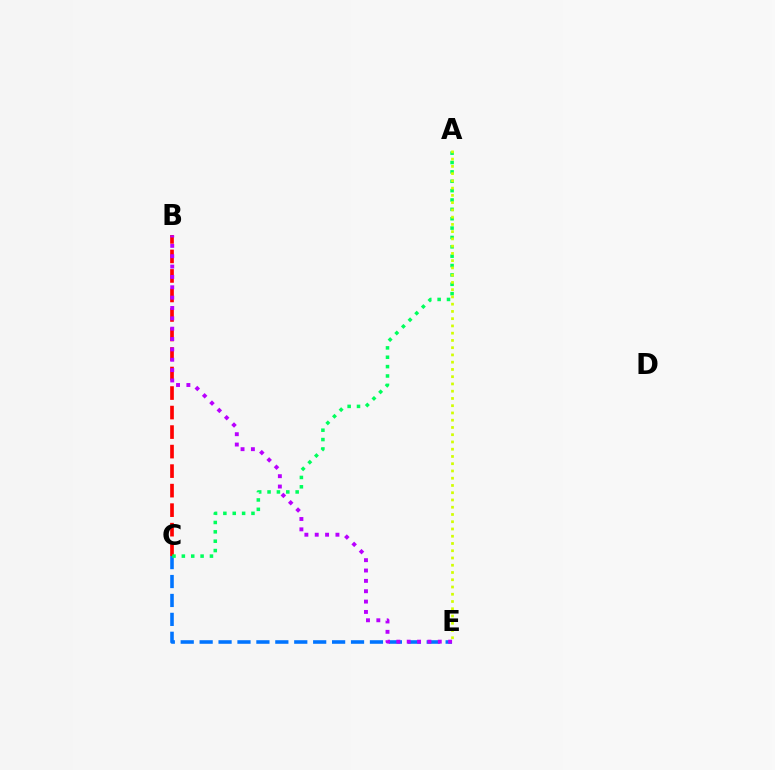{('B', 'C'): [{'color': '#ff0000', 'line_style': 'dashed', 'thickness': 2.65}], ('C', 'E'): [{'color': '#0074ff', 'line_style': 'dashed', 'thickness': 2.57}], ('A', 'C'): [{'color': '#00ff5c', 'line_style': 'dotted', 'thickness': 2.54}], ('A', 'E'): [{'color': '#d1ff00', 'line_style': 'dotted', 'thickness': 1.97}], ('B', 'E'): [{'color': '#b900ff', 'line_style': 'dotted', 'thickness': 2.81}]}